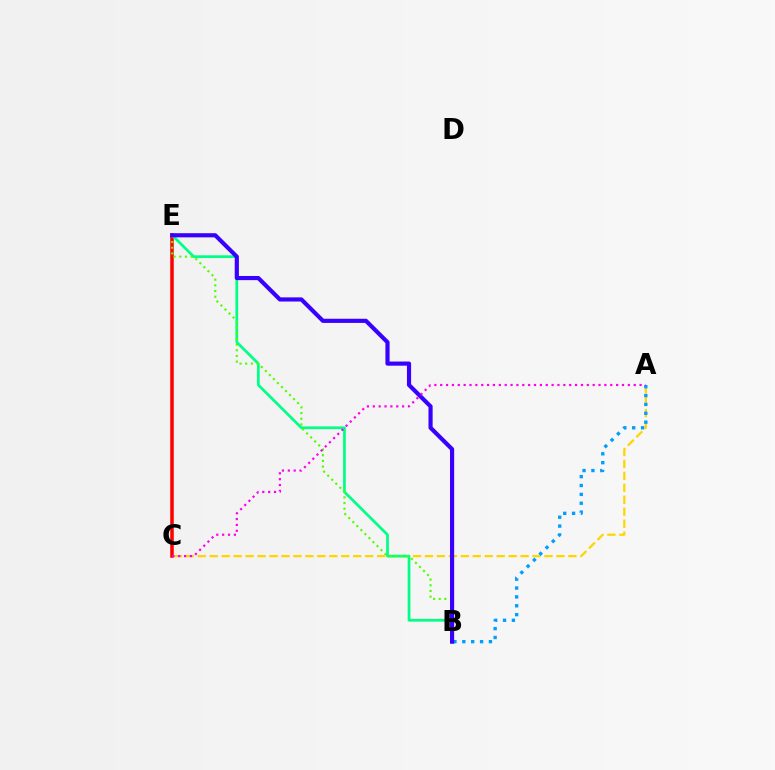{('A', 'C'): [{'color': '#ffd500', 'line_style': 'dashed', 'thickness': 1.62}, {'color': '#ff00ed', 'line_style': 'dotted', 'thickness': 1.59}], ('C', 'E'): [{'color': '#ff0000', 'line_style': 'solid', 'thickness': 2.53}], ('A', 'B'): [{'color': '#009eff', 'line_style': 'dotted', 'thickness': 2.41}], ('B', 'E'): [{'color': '#00ff86', 'line_style': 'solid', 'thickness': 1.96}, {'color': '#4fff00', 'line_style': 'dotted', 'thickness': 1.54}, {'color': '#3700ff', 'line_style': 'solid', 'thickness': 2.99}]}